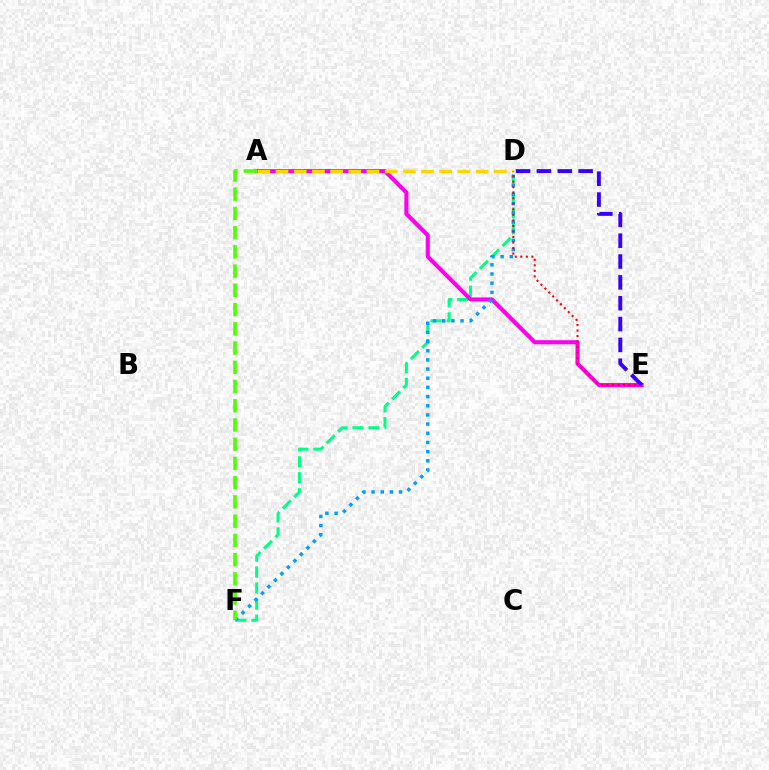{('D', 'F'): [{'color': '#00ff86', 'line_style': 'dashed', 'thickness': 2.17}, {'color': '#009eff', 'line_style': 'dotted', 'thickness': 2.49}], ('A', 'E'): [{'color': '#ff00ed', 'line_style': 'solid', 'thickness': 2.93}], ('A', 'D'): [{'color': '#ffd500', 'line_style': 'dashed', 'thickness': 2.47}], ('D', 'E'): [{'color': '#ff0000', 'line_style': 'dotted', 'thickness': 1.5}, {'color': '#3700ff', 'line_style': 'dashed', 'thickness': 2.83}], ('A', 'F'): [{'color': '#4fff00', 'line_style': 'dashed', 'thickness': 2.61}]}